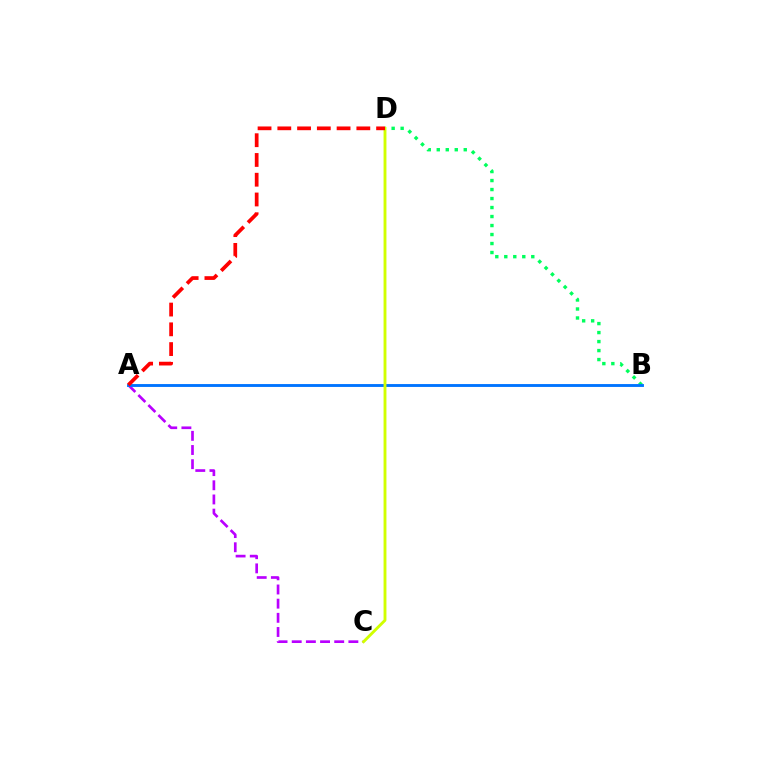{('B', 'D'): [{'color': '#00ff5c', 'line_style': 'dotted', 'thickness': 2.44}], ('A', 'C'): [{'color': '#b900ff', 'line_style': 'dashed', 'thickness': 1.92}], ('A', 'B'): [{'color': '#0074ff', 'line_style': 'solid', 'thickness': 2.07}], ('C', 'D'): [{'color': '#d1ff00', 'line_style': 'solid', 'thickness': 2.07}], ('A', 'D'): [{'color': '#ff0000', 'line_style': 'dashed', 'thickness': 2.68}]}